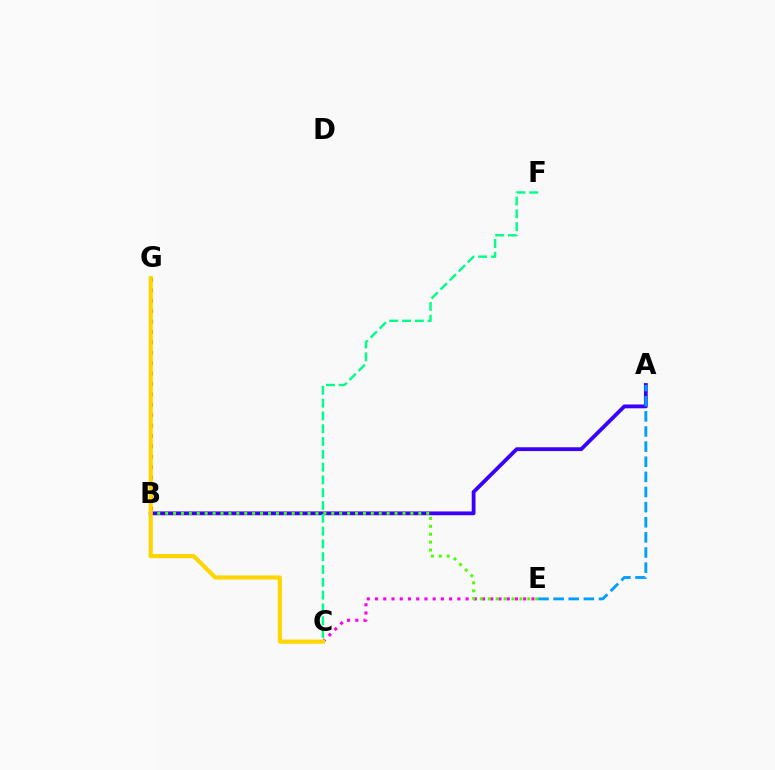{('C', 'E'): [{'color': '#ff00ed', 'line_style': 'dotted', 'thickness': 2.24}], ('A', 'B'): [{'color': '#3700ff', 'line_style': 'solid', 'thickness': 2.73}], ('B', 'G'): [{'color': '#ff0000', 'line_style': 'dotted', 'thickness': 2.83}], ('B', 'E'): [{'color': '#4fff00', 'line_style': 'dotted', 'thickness': 2.15}], ('C', 'F'): [{'color': '#00ff86', 'line_style': 'dashed', 'thickness': 1.74}], ('A', 'E'): [{'color': '#009eff', 'line_style': 'dashed', 'thickness': 2.06}], ('C', 'G'): [{'color': '#ffd500', 'line_style': 'solid', 'thickness': 2.99}]}